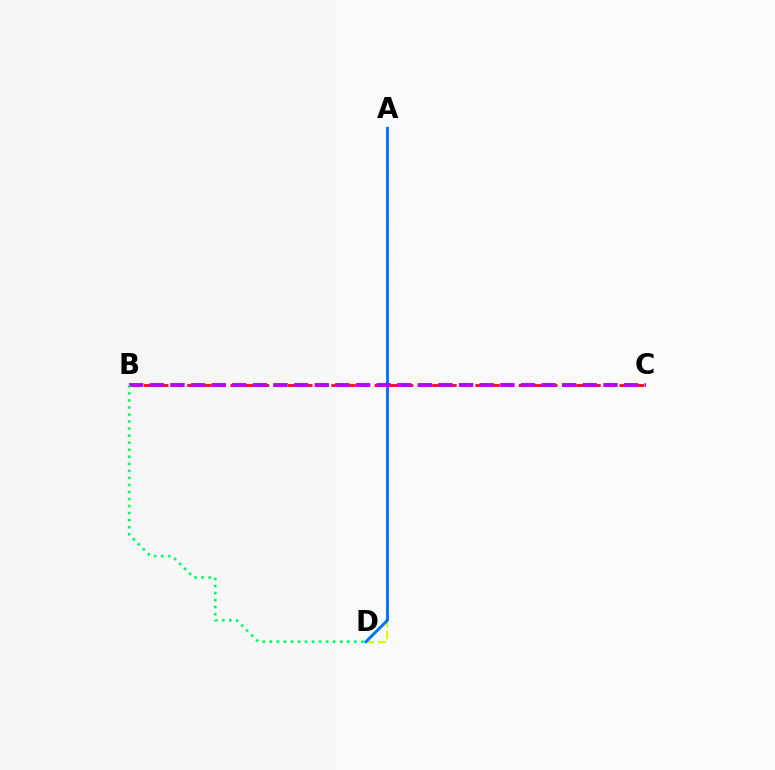{('B', 'C'): [{'color': '#ff0000', 'line_style': 'dashed', 'thickness': 1.96}, {'color': '#b900ff', 'line_style': 'dashed', 'thickness': 2.8}], ('A', 'D'): [{'color': '#d1ff00', 'line_style': 'dashed', 'thickness': 1.61}, {'color': '#0074ff', 'line_style': 'solid', 'thickness': 2.11}], ('B', 'D'): [{'color': '#00ff5c', 'line_style': 'dotted', 'thickness': 1.91}]}